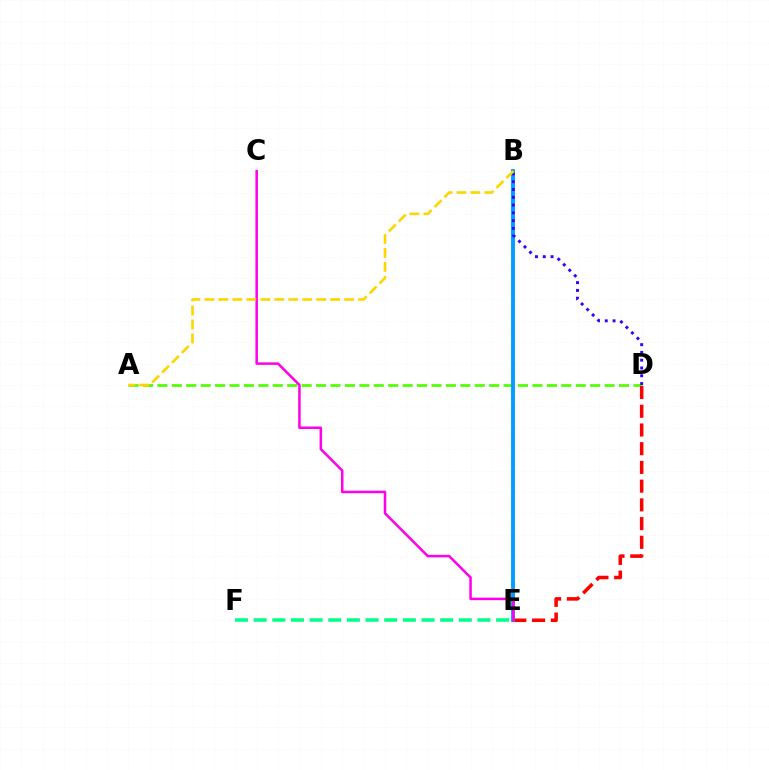{('A', 'D'): [{'color': '#4fff00', 'line_style': 'dashed', 'thickness': 1.96}], ('D', 'E'): [{'color': '#ff0000', 'line_style': 'dashed', 'thickness': 2.54}], ('E', 'F'): [{'color': '#00ff86', 'line_style': 'dashed', 'thickness': 2.53}], ('B', 'E'): [{'color': '#009eff', 'line_style': 'solid', 'thickness': 2.8}], ('B', 'D'): [{'color': '#3700ff', 'line_style': 'dotted', 'thickness': 2.11}], ('C', 'E'): [{'color': '#ff00ed', 'line_style': 'solid', 'thickness': 1.81}], ('A', 'B'): [{'color': '#ffd500', 'line_style': 'dashed', 'thickness': 1.9}]}